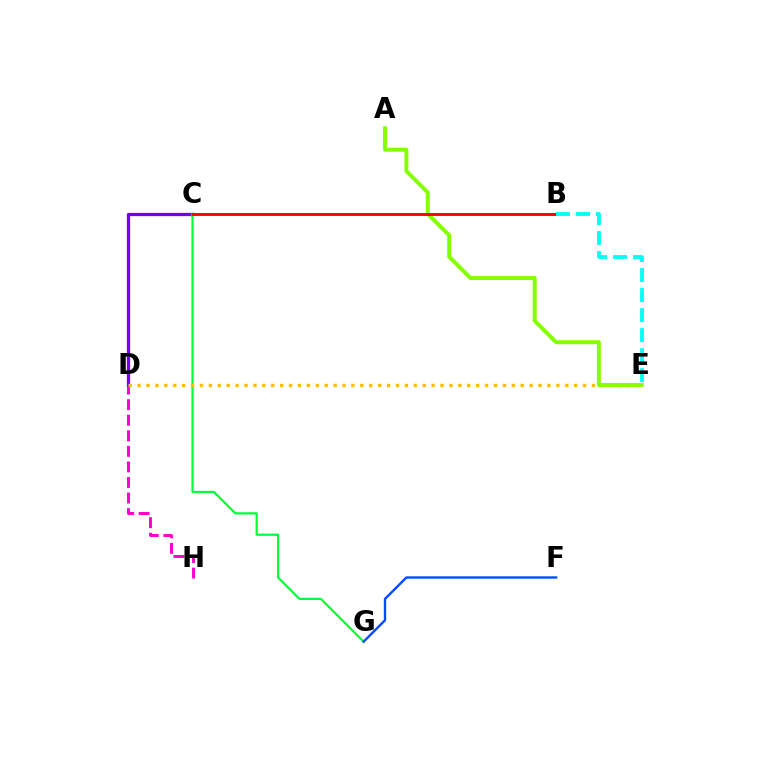{('D', 'H'): [{'color': '#ff00cf', 'line_style': 'dashed', 'thickness': 2.11}], ('C', 'D'): [{'color': '#7200ff', 'line_style': 'solid', 'thickness': 2.35}], ('C', 'G'): [{'color': '#00ff39', 'line_style': 'solid', 'thickness': 1.58}], ('D', 'E'): [{'color': '#ffbd00', 'line_style': 'dotted', 'thickness': 2.42}], ('A', 'E'): [{'color': '#84ff00', 'line_style': 'solid', 'thickness': 2.84}], ('B', 'C'): [{'color': '#ff0000', 'line_style': 'solid', 'thickness': 2.08}], ('F', 'G'): [{'color': '#004bff', 'line_style': 'solid', 'thickness': 1.7}], ('B', 'E'): [{'color': '#00fff6', 'line_style': 'dashed', 'thickness': 2.72}]}